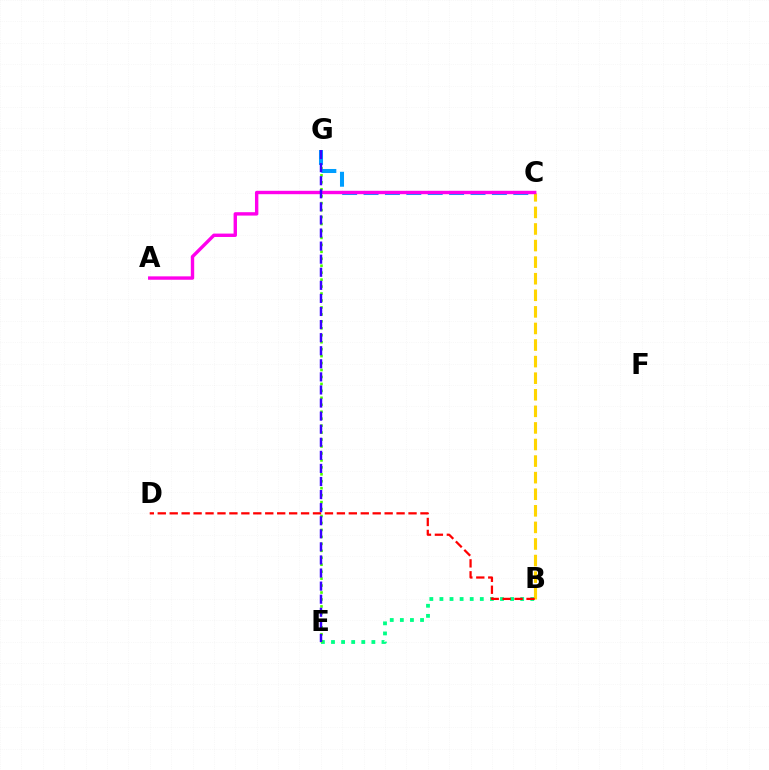{('B', 'E'): [{'color': '#00ff86', 'line_style': 'dotted', 'thickness': 2.74}], ('E', 'G'): [{'color': '#4fff00', 'line_style': 'dotted', 'thickness': 1.89}, {'color': '#3700ff', 'line_style': 'dashed', 'thickness': 1.78}], ('C', 'G'): [{'color': '#009eff', 'line_style': 'dashed', 'thickness': 2.91}], ('B', 'C'): [{'color': '#ffd500', 'line_style': 'dashed', 'thickness': 2.25}], ('A', 'C'): [{'color': '#ff00ed', 'line_style': 'solid', 'thickness': 2.44}], ('B', 'D'): [{'color': '#ff0000', 'line_style': 'dashed', 'thickness': 1.62}]}